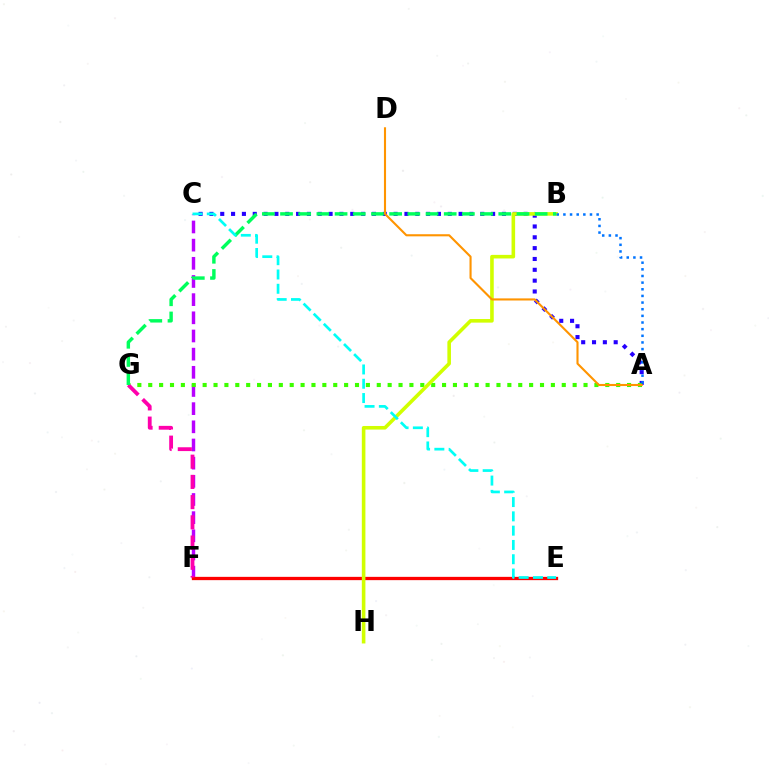{('C', 'F'): [{'color': '#b900ff', 'line_style': 'dashed', 'thickness': 2.47}], ('E', 'F'): [{'color': '#ff0000', 'line_style': 'solid', 'thickness': 2.37}], ('A', 'C'): [{'color': '#2500ff', 'line_style': 'dotted', 'thickness': 2.94}], ('A', 'G'): [{'color': '#3dff00', 'line_style': 'dotted', 'thickness': 2.96}], ('F', 'G'): [{'color': '#ff00ac', 'line_style': 'dashed', 'thickness': 2.75}], ('B', 'H'): [{'color': '#d1ff00', 'line_style': 'solid', 'thickness': 2.59}], ('A', 'D'): [{'color': '#ff9400', 'line_style': 'solid', 'thickness': 1.52}], ('B', 'G'): [{'color': '#00ff5c', 'line_style': 'dashed', 'thickness': 2.47}], ('C', 'E'): [{'color': '#00fff6', 'line_style': 'dashed', 'thickness': 1.94}], ('A', 'B'): [{'color': '#0074ff', 'line_style': 'dotted', 'thickness': 1.81}]}